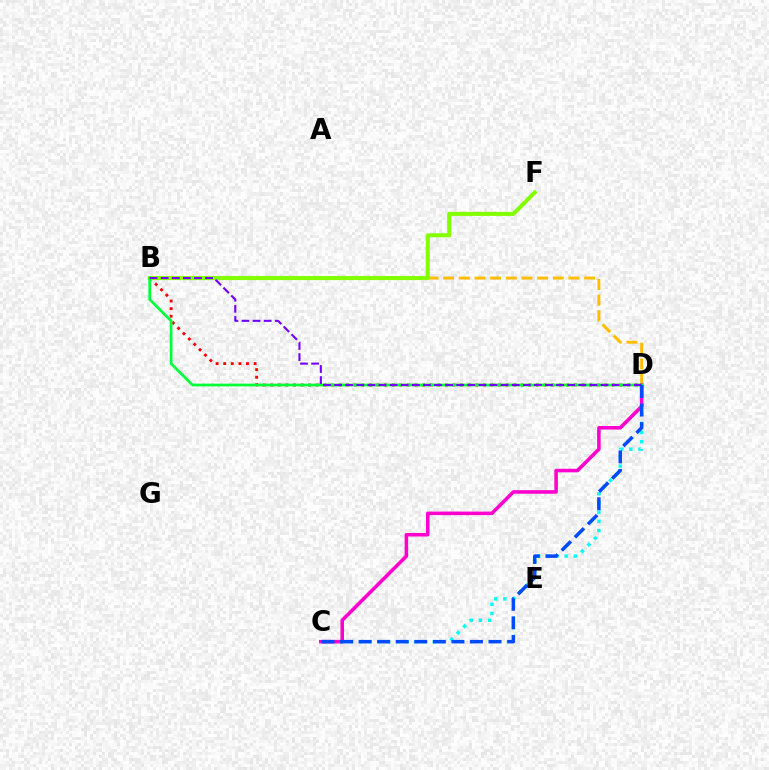{('C', 'D'): [{'color': '#00fff6', 'line_style': 'dotted', 'thickness': 2.49}, {'color': '#ff00cf', 'line_style': 'solid', 'thickness': 2.56}, {'color': '#004bff', 'line_style': 'dashed', 'thickness': 2.52}], ('B', 'D'): [{'color': '#ffbd00', 'line_style': 'dashed', 'thickness': 2.13}, {'color': '#ff0000', 'line_style': 'dotted', 'thickness': 2.06}, {'color': '#00ff39', 'line_style': 'solid', 'thickness': 1.97}, {'color': '#7200ff', 'line_style': 'dashed', 'thickness': 1.51}], ('B', 'F'): [{'color': '#84ff00', 'line_style': 'solid', 'thickness': 2.93}]}